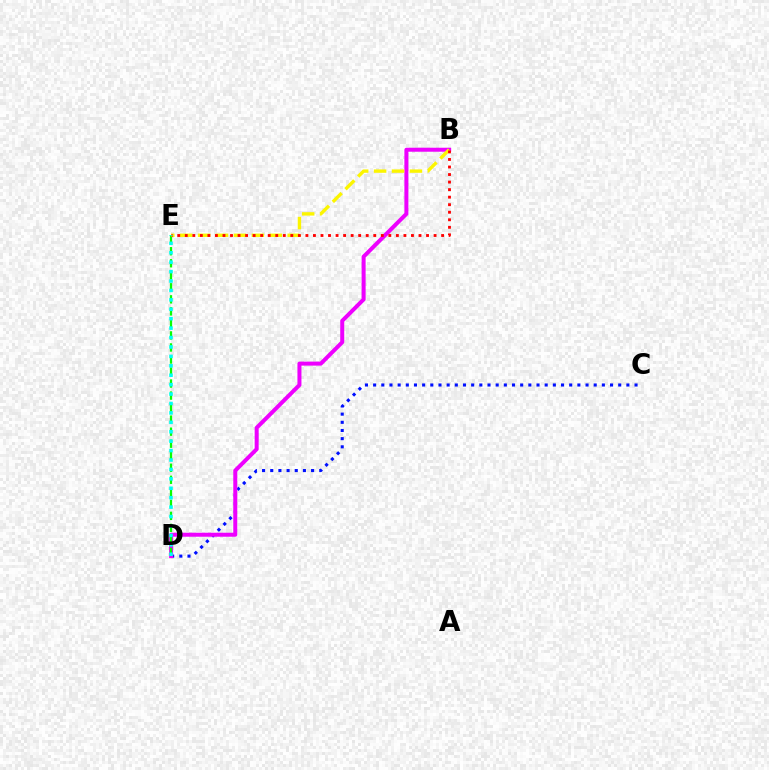{('C', 'D'): [{'color': '#0010ff', 'line_style': 'dotted', 'thickness': 2.22}], ('B', 'D'): [{'color': '#ee00ff', 'line_style': 'solid', 'thickness': 2.88}], ('D', 'E'): [{'color': '#08ff00', 'line_style': 'dashed', 'thickness': 1.63}, {'color': '#00fff6', 'line_style': 'dotted', 'thickness': 2.56}], ('B', 'E'): [{'color': '#fcf500', 'line_style': 'dashed', 'thickness': 2.43}, {'color': '#ff0000', 'line_style': 'dotted', 'thickness': 2.05}]}